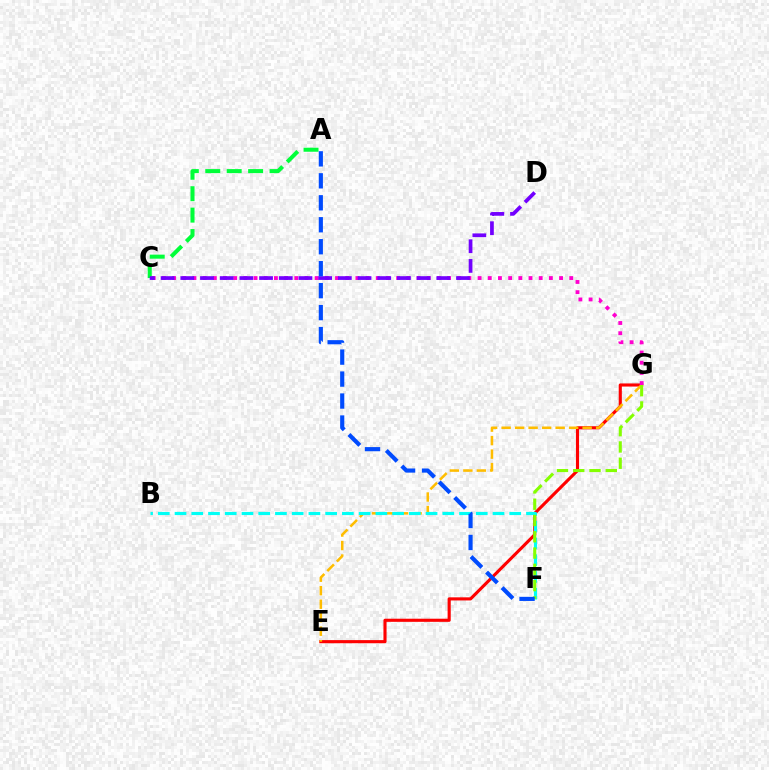{('E', 'G'): [{'color': '#ff0000', 'line_style': 'solid', 'thickness': 2.24}, {'color': '#ffbd00', 'line_style': 'dashed', 'thickness': 1.83}], ('B', 'F'): [{'color': '#00fff6', 'line_style': 'dashed', 'thickness': 2.27}], ('A', 'C'): [{'color': '#00ff39', 'line_style': 'dashed', 'thickness': 2.91}], ('C', 'G'): [{'color': '#ff00cf', 'line_style': 'dotted', 'thickness': 2.77}], ('C', 'D'): [{'color': '#7200ff', 'line_style': 'dashed', 'thickness': 2.68}], ('F', 'G'): [{'color': '#84ff00', 'line_style': 'dashed', 'thickness': 2.21}], ('A', 'F'): [{'color': '#004bff', 'line_style': 'dashed', 'thickness': 2.98}]}